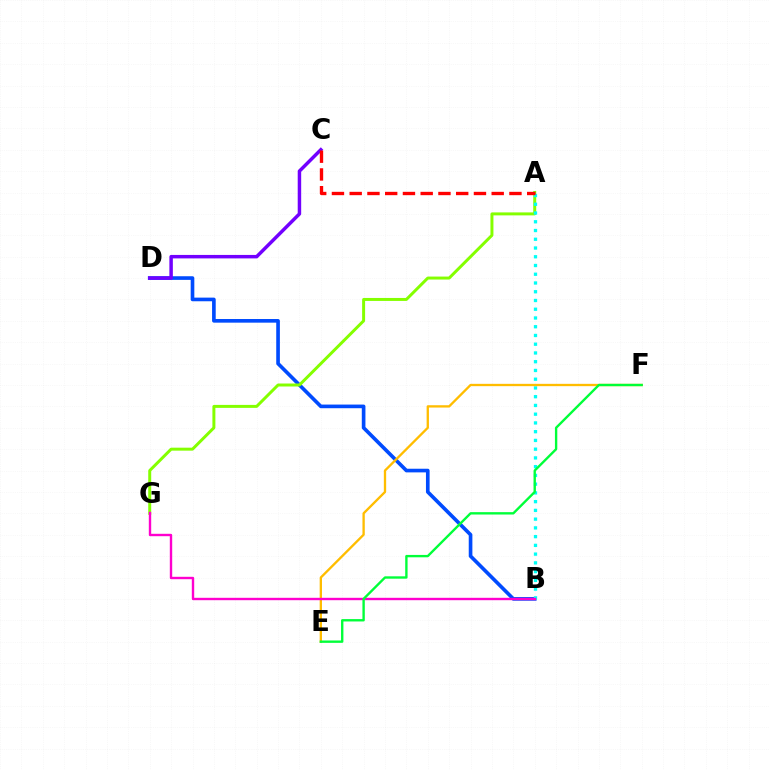{('B', 'D'): [{'color': '#004bff', 'line_style': 'solid', 'thickness': 2.63}], ('A', 'G'): [{'color': '#84ff00', 'line_style': 'solid', 'thickness': 2.14}], ('C', 'D'): [{'color': '#7200ff', 'line_style': 'solid', 'thickness': 2.5}], ('A', 'B'): [{'color': '#00fff6', 'line_style': 'dotted', 'thickness': 2.38}], ('A', 'C'): [{'color': '#ff0000', 'line_style': 'dashed', 'thickness': 2.41}], ('E', 'F'): [{'color': '#ffbd00', 'line_style': 'solid', 'thickness': 1.67}, {'color': '#00ff39', 'line_style': 'solid', 'thickness': 1.71}], ('B', 'G'): [{'color': '#ff00cf', 'line_style': 'solid', 'thickness': 1.72}]}